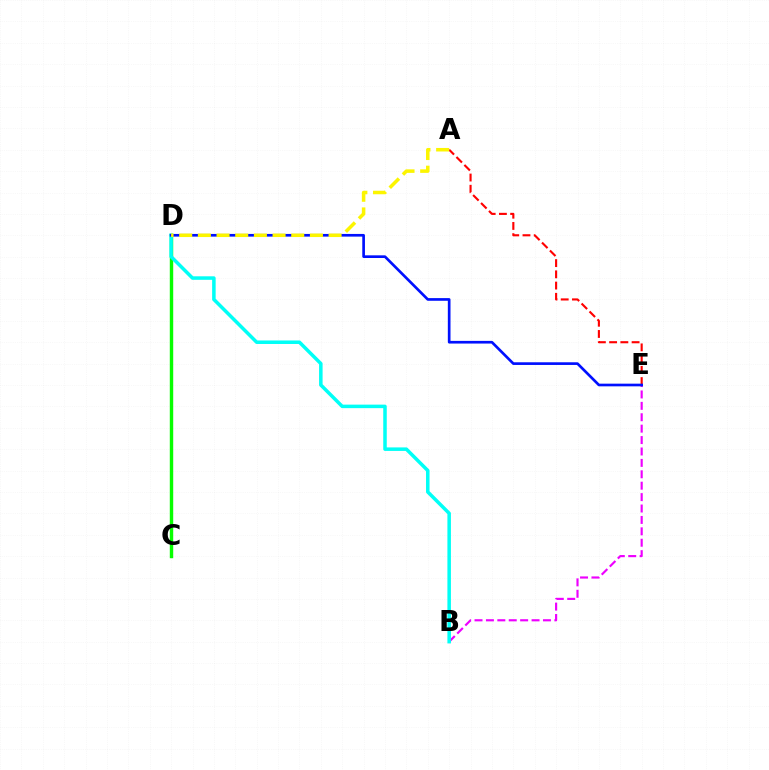{('A', 'E'): [{'color': '#ff0000', 'line_style': 'dashed', 'thickness': 1.53}], ('B', 'E'): [{'color': '#ee00ff', 'line_style': 'dashed', 'thickness': 1.55}], ('C', 'D'): [{'color': '#08ff00', 'line_style': 'solid', 'thickness': 2.46}], ('B', 'D'): [{'color': '#00fff6', 'line_style': 'solid', 'thickness': 2.53}], ('D', 'E'): [{'color': '#0010ff', 'line_style': 'solid', 'thickness': 1.93}], ('A', 'D'): [{'color': '#fcf500', 'line_style': 'dashed', 'thickness': 2.54}]}